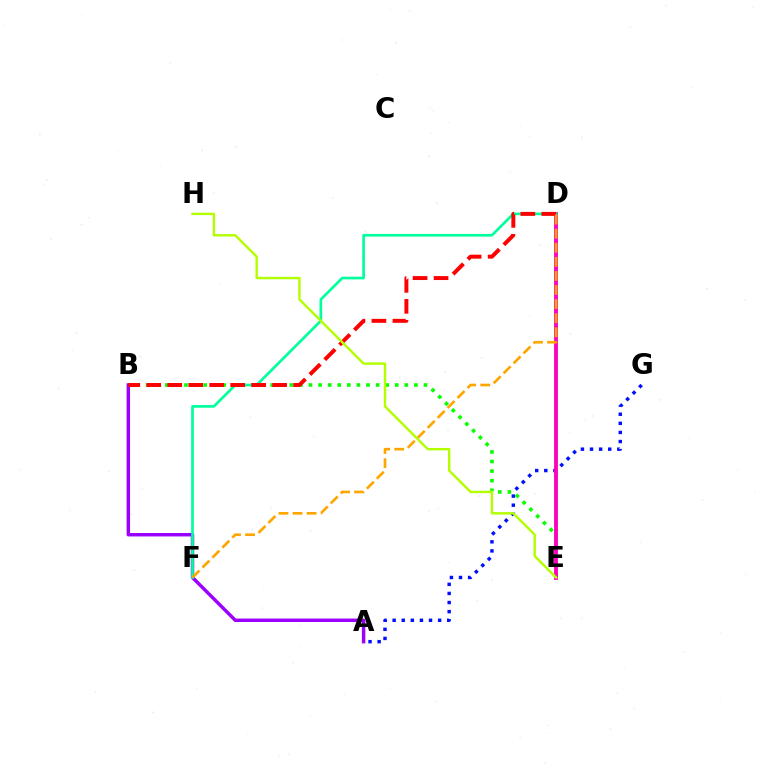{('B', 'E'): [{'color': '#08ff00', 'line_style': 'dotted', 'thickness': 2.6}], ('A', 'B'): [{'color': '#9b00ff', 'line_style': 'solid', 'thickness': 2.48}], ('D', 'E'): [{'color': '#00b5ff', 'line_style': 'dashed', 'thickness': 1.64}, {'color': '#ff00bd', 'line_style': 'solid', 'thickness': 2.77}], ('A', 'G'): [{'color': '#0010ff', 'line_style': 'dotted', 'thickness': 2.47}], ('D', 'F'): [{'color': '#00ff9d', 'line_style': 'solid', 'thickness': 1.93}, {'color': '#ffa500', 'line_style': 'dashed', 'thickness': 1.91}], ('B', 'D'): [{'color': '#ff0000', 'line_style': 'dashed', 'thickness': 2.85}], ('E', 'H'): [{'color': '#b3ff00', 'line_style': 'solid', 'thickness': 1.74}]}